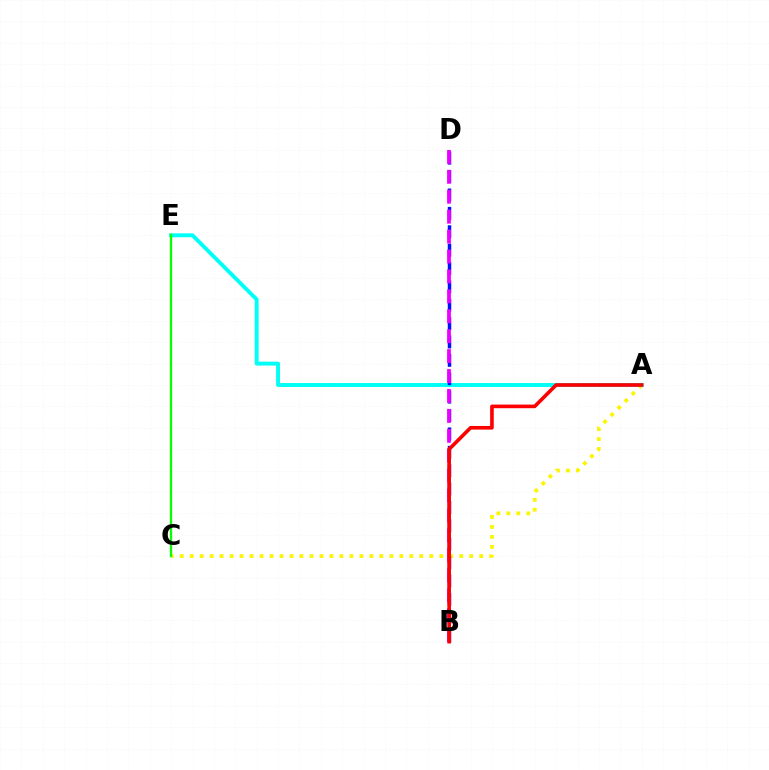{('A', 'C'): [{'color': '#fcf500', 'line_style': 'dotted', 'thickness': 2.71}], ('A', 'E'): [{'color': '#00fff6', 'line_style': 'solid', 'thickness': 2.82}], ('B', 'D'): [{'color': '#0010ff', 'line_style': 'dashed', 'thickness': 2.5}, {'color': '#ee00ff', 'line_style': 'dashed', 'thickness': 2.71}], ('A', 'B'): [{'color': '#ff0000', 'line_style': 'solid', 'thickness': 2.61}], ('C', 'E'): [{'color': '#08ff00', 'line_style': 'solid', 'thickness': 1.66}]}